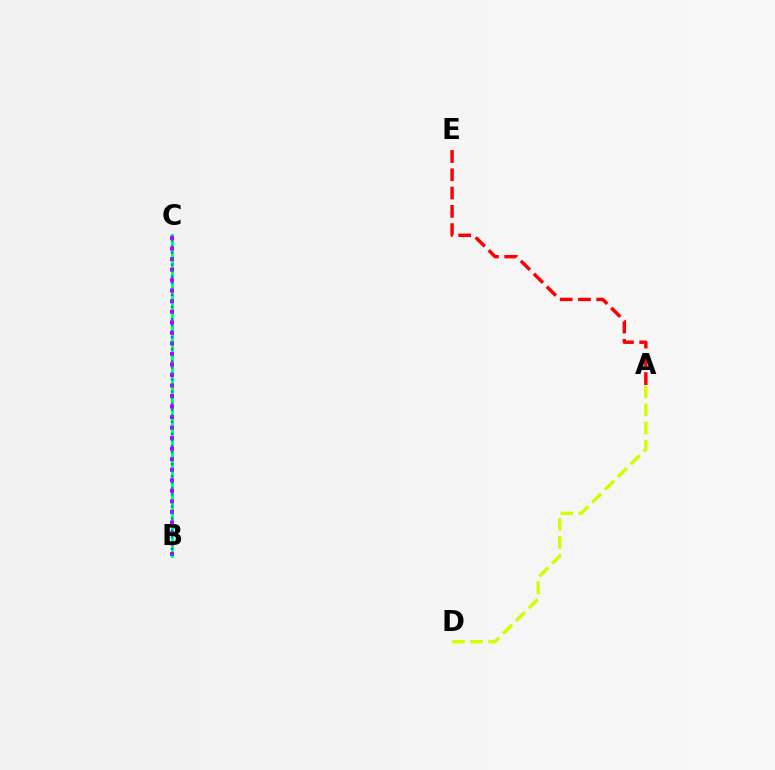{('A', 'D'): [{'color': '#d1ff00', 'line_style': 'dashed', 'thickness': 2.46}], ('B', 'C'): [{'color': '#00ff5c', 'line_style': 'solid', 'thickness': 2.09}, {'color': '#b900ff', 'line_style': 'dotted', 'thickness': 2.86}, {'color': '#0074ff', 'line_style': 'dotted', 'thickness': 1.64}], ('A', 'E'): [{'color': '#ff0000', 'line_style': 'dashed', 'thickness': 2.48}]}